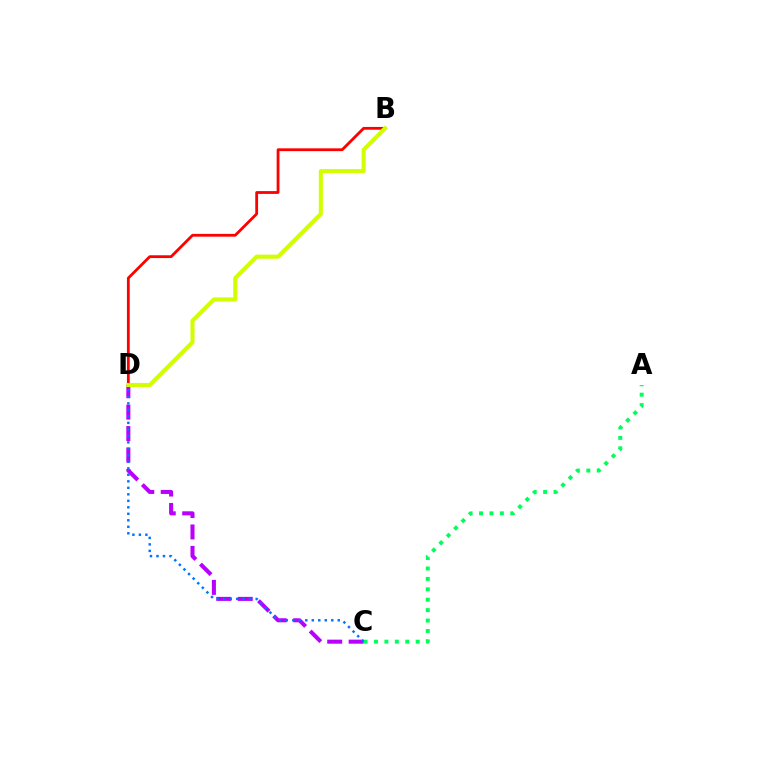{('A', 'C'): [{'color': '#00ff5c', 'line_style': 'dotted', 'thickness': 2.83}], ('C', 'D'): [{'color': '#b900ff', 'line_style': 'dashed', 'thickness': 2.91}, {'color': '#0074ff', 'line_style': 'dotted', 'thickness': 1.76}], ('B', 'D'): [{'color': '#ff0000', 'line_style': 'solid', 'thickness': 2.01}, {'color': '#d1ff00', 'line_style': 'solid', 'thickness': 2.93}]}